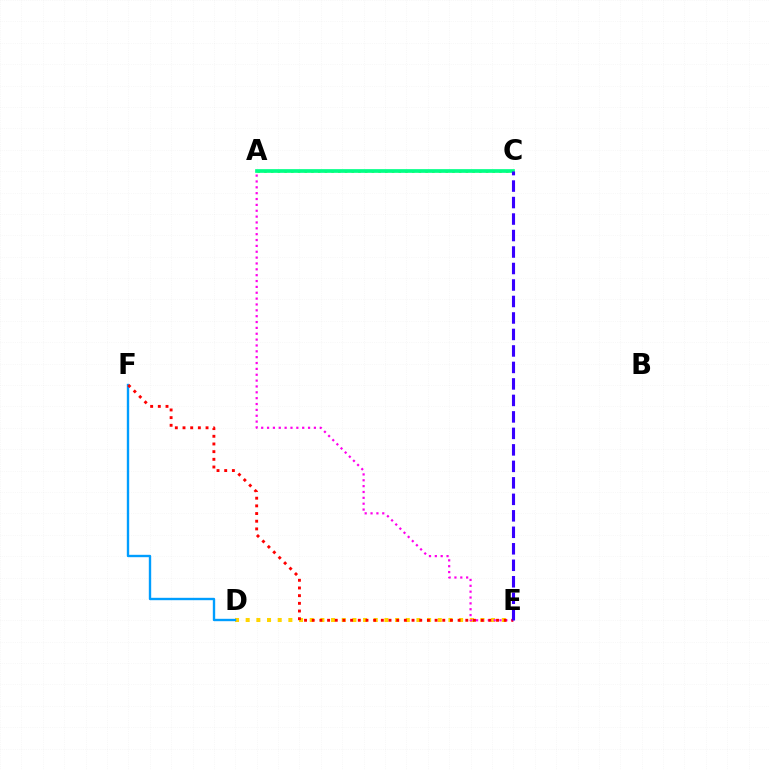{('D', 'E'): [{'color': '#ffd500', 'line_style': 'dotted', 'thickness': 2.9}], ('A', 'C'): [{'color': '#4fff00', 'line_style': 'dotted', 'thickness': 1.82}, {'color': '#00ff86', 'line_style': 'solid', 'thickness': 2.66}], ('D', 'F'): [{'color': '#009eff', 'line_style': 'solid', 'thickness': 1.71}], ('A', 'E'): [{'color': '#ff00ed', 'line_style': 'dotted', 'thickness': 1.59}], ('E', 'F'): [{'color': '#ff0000', 'line_style': 'dotted', 'thickness': 2.09}], ('C', 'E'): [{'color': '#3700ff', 'line_style': 'dashed', 'thickness': 2.24}]}